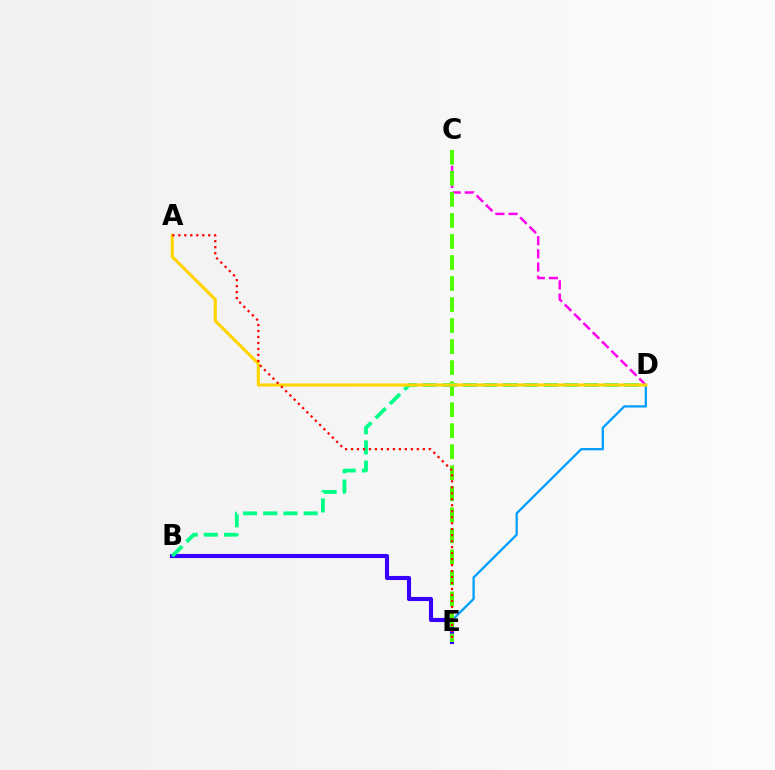{('D', 'E'): [{'color': '#009eff', 'line_style': 'solid', 'thickness': 1.65}], ('C', 'D'): [{'color': '#ff00ed', 'line_style': 'dashed', 'thickness': 1.78}], ('B', 'E'): [{'color': '#3700ff', 'line_style': 'solid', 'thickness': 2.96}], ('C', 'E'): [{'color': '#4fff00', 'line_style': 'dashed', 'thickness': 2.86}], ('B', 'D'): [{'color': '#00ff86', 'line_style': 'dashed', 'thickness': 2.74}], ('A', 'D'): [{'color': '#ffd500', 'line_style': 'solid', 'thickness': 2.24}], ('A', 'E'): [{'color': '#ff0000', 'line_style': 'dotted', 'thickness': 1.63}]}